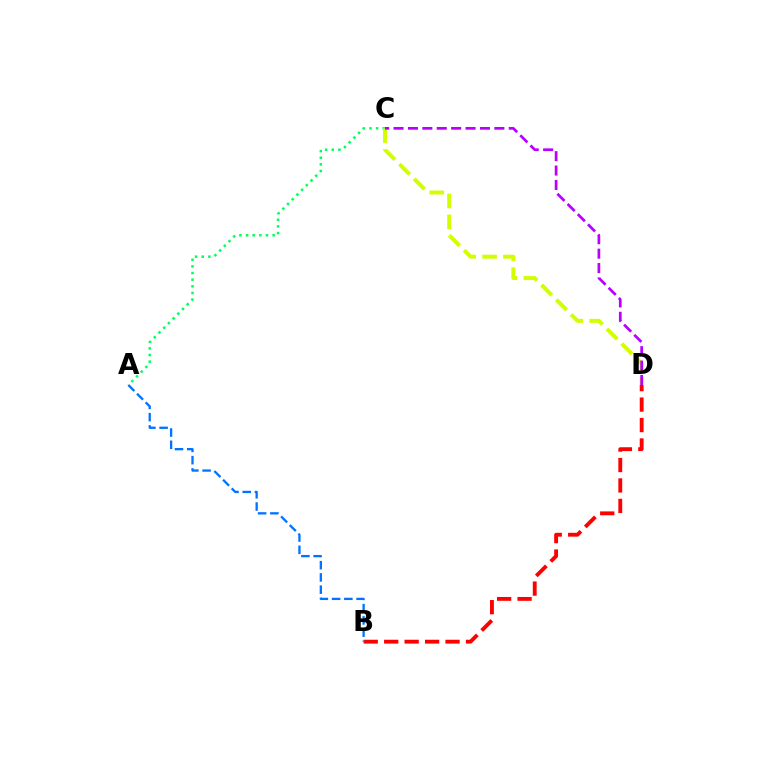{('B', 'D'): [{'color': '#ff0000', 'line_style': 'dashed', 'thickness': 2.78}], ('A', 'C'): [{'color': '#00ff5c', 'line_style': 'dotted', 'thickness': 1.81}], ('A', 'B'): [{'color': '#0074ff', 'line_style': 'dashed', 'thickness': 1.66}], ('C', 'D'): [{'color': '#d1ff00', 'line_style': 'dashed', 'thickness': 2.84}, {'color': '#b900ff', 'line_style': 'dashed', 'thickness': 1.96}]}